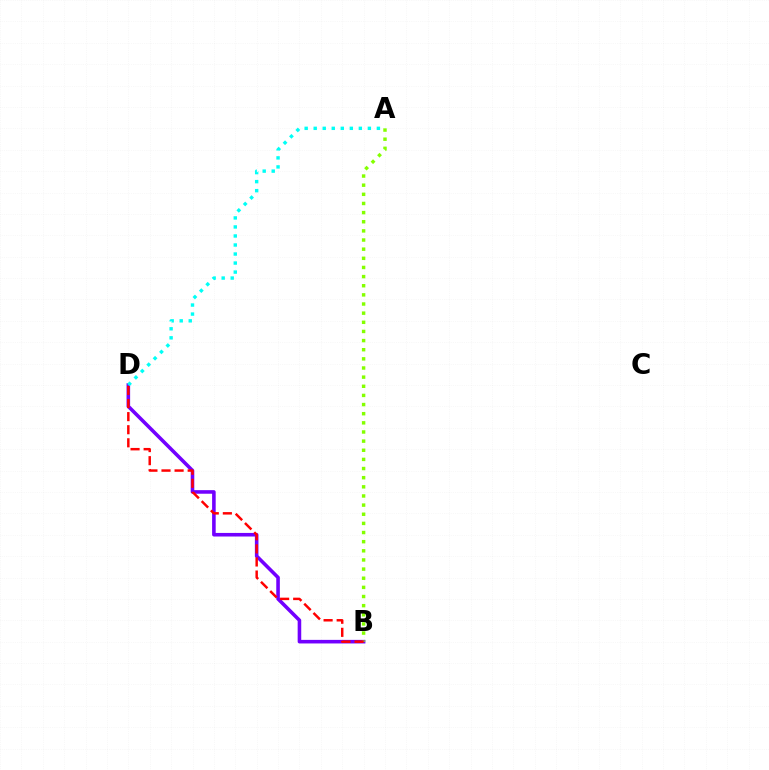{('B', 'D'): [{'color': '#7200ff', 'line_style': 'solid', 'thickness': 2.58}, {'color': '#ff0000', 'line_style': 'dashed', 'thickness': 1.78}], ('A', 'B'): [{'color': '#84ff00', 'line_style': 'dotted', 'thickness': 2.48}], ('A', 'D'): [{'color': '#00fff6', 'line_style': 'dotted', 'thickness': 2.45}]}